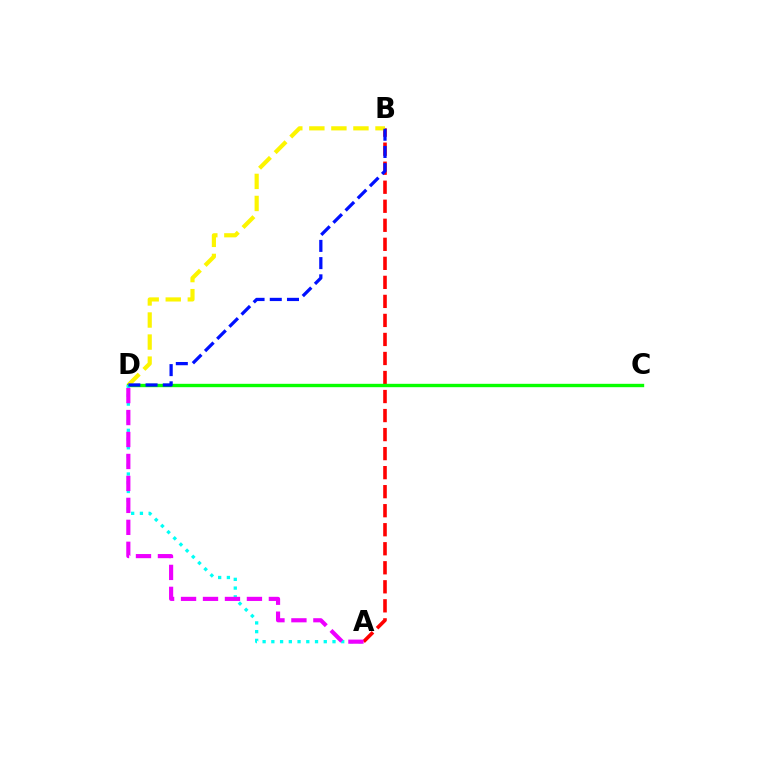{('A', 'B'): [{'color': '#ff0000', 'line_style': 'dashed', 'thickness': 2.58}], ('C', 'D'): [{'color': '#08ff00', 'line_style': 'solid', 'thickness': 2.43}], ('A', 'D'): [{'color': '#00fff6', 'line_style': 'dotted', 'thickness': 2.37}, {'color': '#ee00ff', 'line_style': 'dashed', 'thickness': 2.98}], ('B', 'D'): [{'color': '#fcf500', 'line_style': 'dashed', 'thickness': 3.0}, {'color': '#0010ff', 'line_style': 'dashed', 'thickness': 2.34}]}